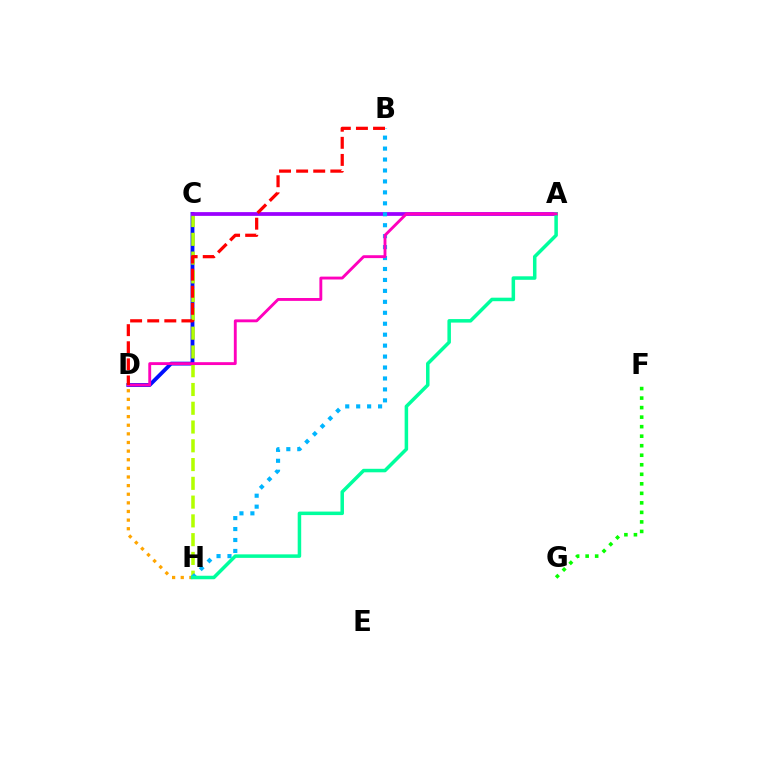{('D', 'H'): [{'color': '#ffa500', 'line_style': 'dotted', 'thickness': 2.34}], ('C', 'D'): [{'color': '#0010ff', 'line_style': 'solid', 'thickness': 2.75}], ('C', 'H'): [{'color': '#b3ff00', 'line_style': 'dashed', 'thickness': 2.55}], ('F', 'G'): [{'color': '#08ff00', 'line_style': 'dotted', 'thickness': 2.59}], ('A', 'C'): [{'color': '#9b00ff', 'line_style': 'solid', 'thickness': 2.71}], ('B', 'H'): [{'color': '#00b5ff', 'line_style': 'dotted', 'thickness': 2.97}], ('A', 'H'): [{'color': '#00ff9d', 'line_style': 'solid', 'thickness': 2.53}], ('A', 'D'): [{'color': '#ff00bd', 'line_style': 'solid', 'thickness': 2.07}], ('B', 'D'): [{'color': '#ff0000', 'line_style': 'dashed', 'thickness': 2.32}]}